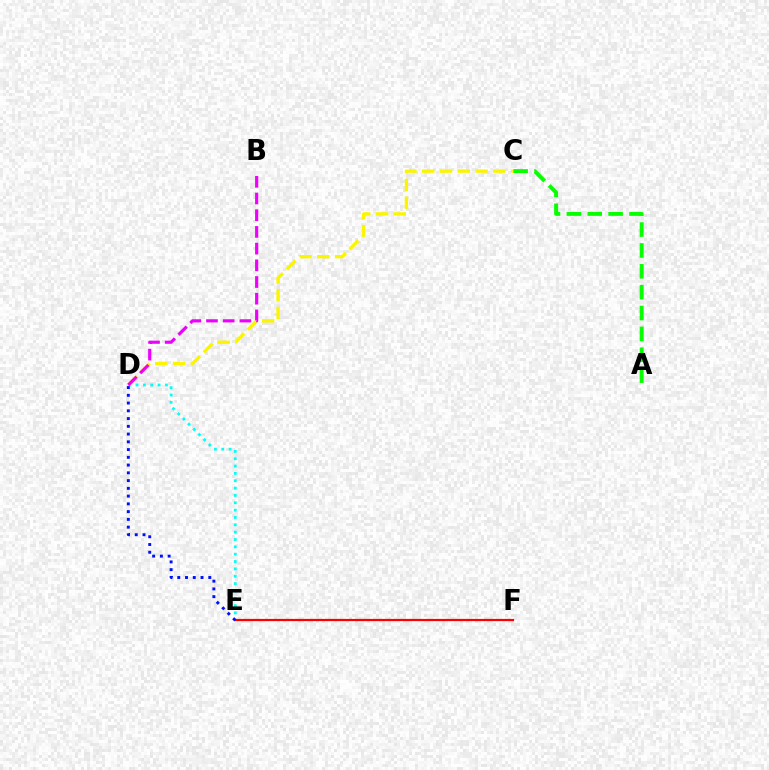{('D', 'E'): [{'color': '#00fff6', 'line_style': 'dotted', 'thickness': 2.0}, {'color': '#0010ff', 'line_style': 'dotted', 'thickness': 2.11}], ('C', 'D'): [{'color': '#fcf500', 'line_style': 'dashed', 'thickness': 2.42}], ('A', 'C'): [{'color': '#08ff00', 'line_style': 'dashed', 'thickness': 2.84}], ('E', 'F'): [{'color': '#ff0000', 'line_style': 'solid', 'thickness': 1.59}], ('B', 'D'): [{'color': '#ee00ff', 'line_style': 'dashed', 'thickness': 2.27}]}